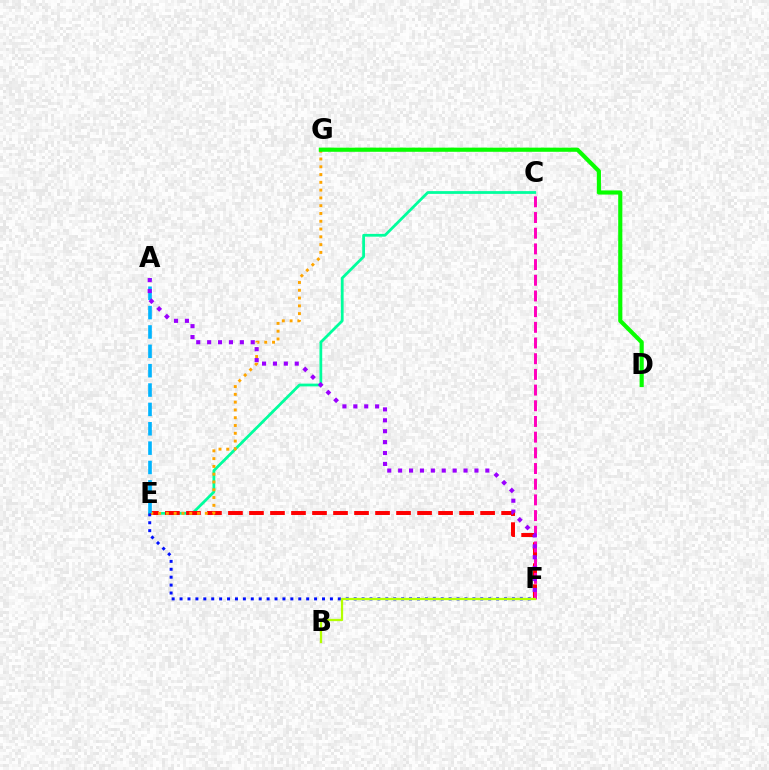{('C', 'E'): [{'color': '#00ff9d', 'line_style': 'solid', 'thickness': 1.99}], ('E', 'F'): [{'color': '#ff0000', 'line_style': 'dashed', 'thickness': 2.85}, {'color': '#0010ff', 'line_style': 'dotted', 'thickness': 2.15}], ('E', 'G'): [{'color': '#ffa500', 'line_style': 'dotted', 'thickness': 2.12}], ('A', 'E'): [{'color': '#00b5ff', 'line_style': 'dashed', 'thickness': 2.63}], ('C', 'F'): [{'color': '#ff00bd', 'line_style': 'dashed', 'thickness': 2.13}], ('D', 'G'): [{'color': '#08ff00', 'line_style': 'solid', 'thickness': 2.98}], ('A', 'F'): [{'color': '#9b00ff', 'line_style': 'dotted', 'thickness': 2.96}], ('B', 'F'): [{'color': '#b3ff00', 'line_style': 'solid', 'thickness': 1.64}]}